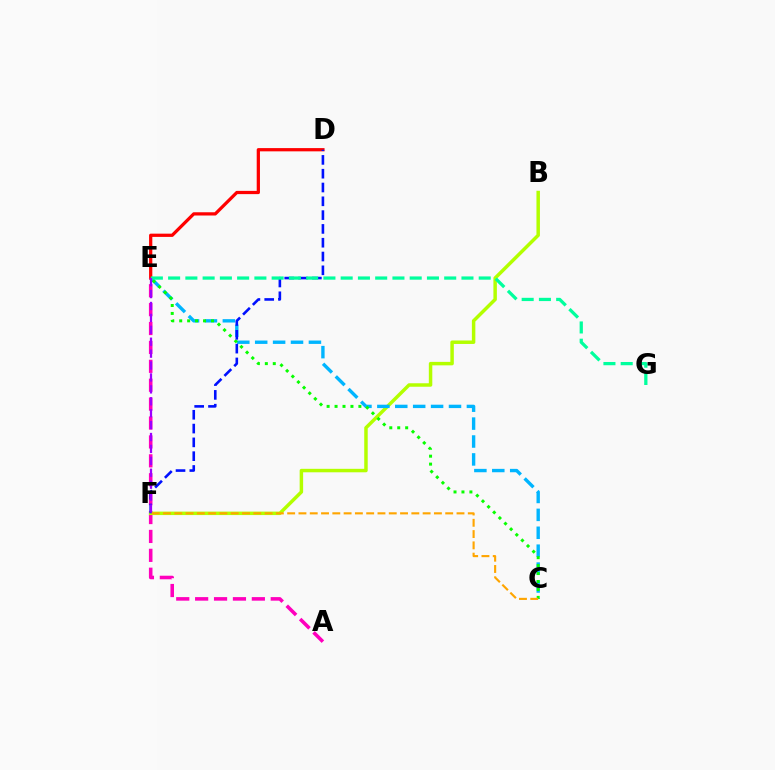{('D', 'E'): [{'color': '#ff0000', 'line_style': 'solid', 'thickness': 2.34}], ('A', 'E'): [{'color': '#ff00bd', 'line_style': 'dashed', 'thickness': 2.57}], ('B', 'F'): [{'color': '#b3ff00', 'line_style': 'solid', 'thickness': 2.5}], ('C', 'E'): [{'color': '#00b5ff', 'line_style': 'dashed', 'thickness': 2.43}, {'color': '#08ff00', 'line_style': 'dotted', 'thickness': 2.16}], ('D', 'F'): [{'color': '#0010ff', 'line_style': 'dashed', 'thickness': 1.88}], ('E', 'G'): [{'color': '#00ff9d', 'line_style': 'dashed', 'thickness': 2.34}], ('E', 'F'): [{'color': '#9b00ff', 'line_style': 'dashed', 'thickness': 1.62}], ('C', 'F'): [{'color': '#ffa500', 'line_style': 'dashed', 'thickness': 1.53}]}